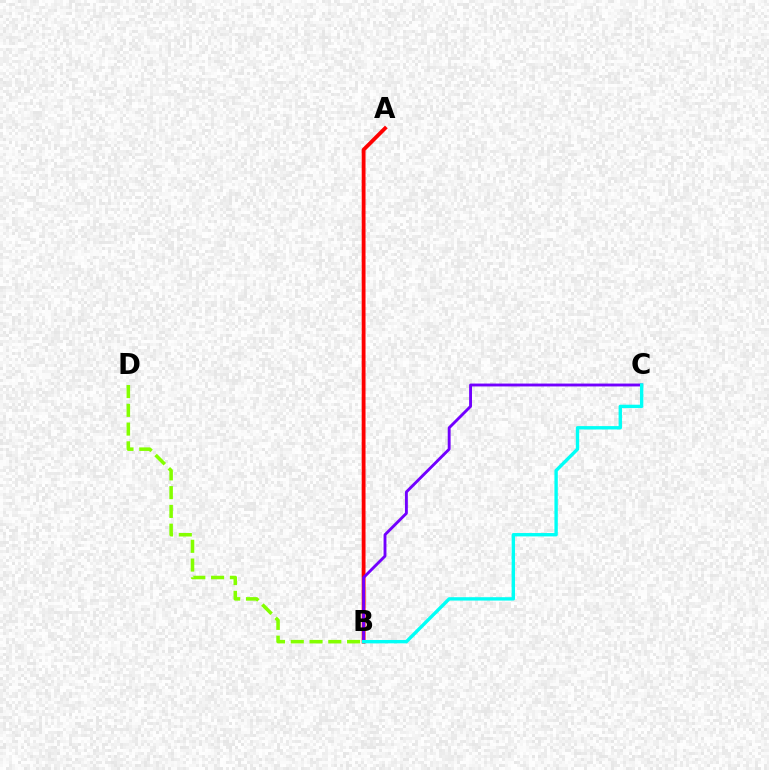{('A', 'B'): [{'color': '#ff0000', 'line_style': 'solid', 'thickness': 2.75}], ('B', 'C'): [{'color': '#7200ff', 'line_style': 'solid', 'thickness': 2.07}, {'color': '#00fff6', 'line_style': 'solid', 'thickness': 2.43}], ('B', 'D'): [{'color': '#84ff00', 'line_style': 'dashed', 'thickness': 2.55}]}